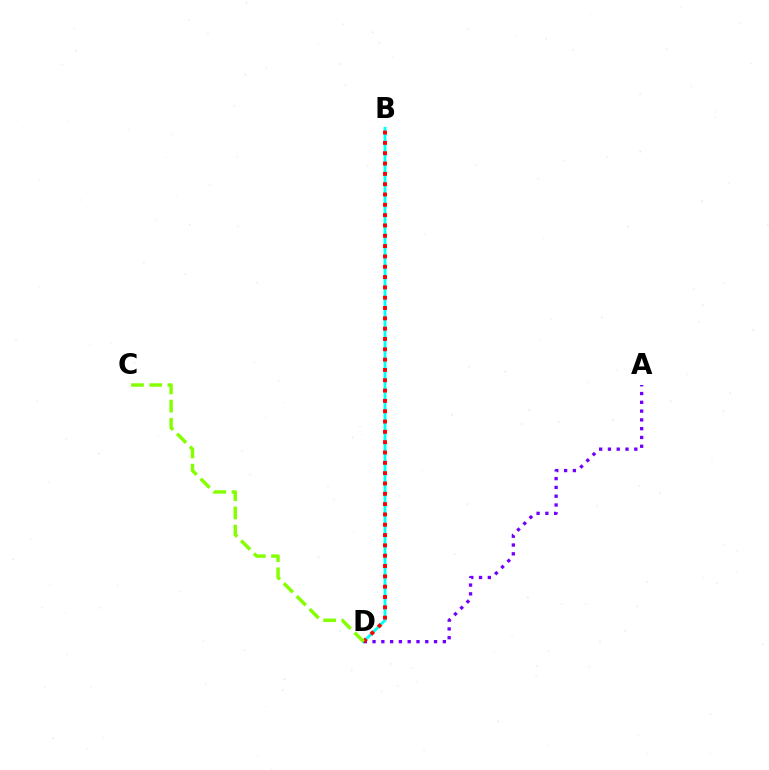{('B', 'D'): [{'color': '#00fff6', 'line_style': 'solid', 'thickness': 2.07}, {'color': '#ff0000', 'line_style': 'dotted', 'thickness': 2.8}], ('A', 'D'): [{'color': '#7200ff', 'line_style': 'dotted', 'thickness': 2.39}], ('C', 'D'): [{'color': '#84ff00', 'line_style': 'dashed', 'thickness': 2.48}]}